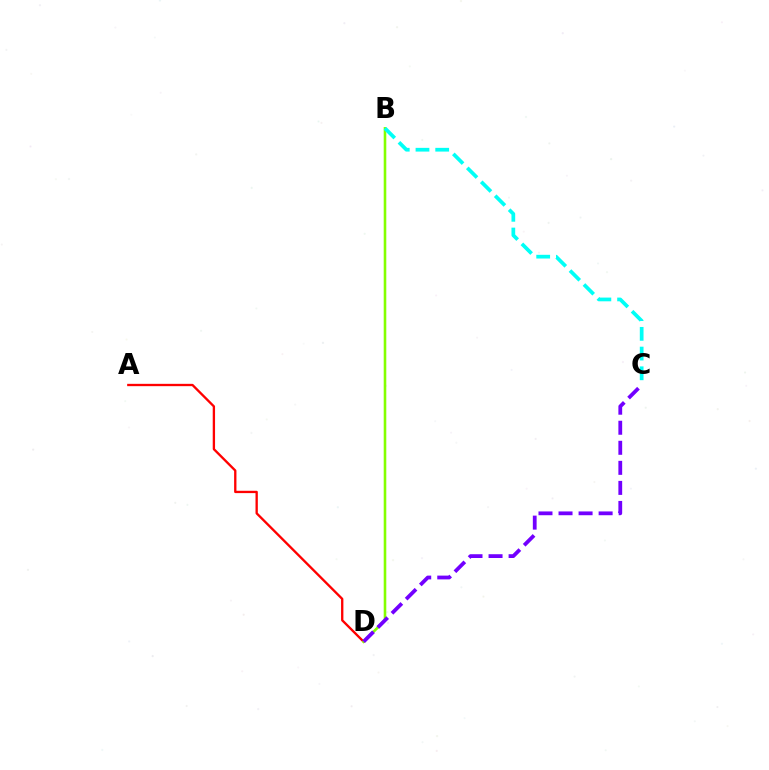{('A', 'D'): [{'color': '#ff0000', 'line_style': 'solid', 'thickness': 1.68}], ('B', 'D'): [{'color': '#84ff00', 'line_style': 'solid', 'thickness': 1.87}], ('B', 'C'): [{'color': '#00fff6', 'line_style': 'dashed', 'thickness': 2.68}], ('C', 'D'): [{'color': '#7200ff', 'line_style': 'dashed', 'thickness': 2.72}]}